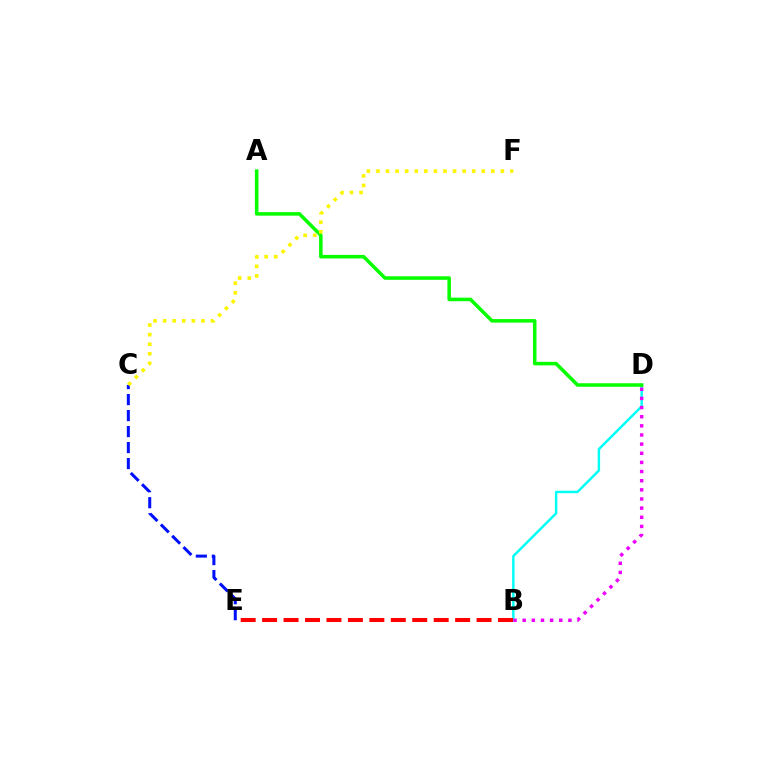{('C', 'E'): [{'color': '#0010ff', 'line_style': 'dashed', 'thickness': 2.17}], ('B', 'D'): [{'color': '#00fff6', 'line_style': 'solid', 'thickness': 1.76}, {'color': '#ee00ff', 'line_style': 'dotted', 'thickness': 2.48}], ('A', 'D'): [{'color': '#08ff00', 'line_style': 'solid', 'thickness': 2.54}], ('C', 'F'): [{'color': '#fcf500', 'line_style': 'dotted', 'thickness': 2.6}], ('B', 'E'): [{'color': '#ff0000', 'line_style': 'dashed', 'thickness': 2.91}]}